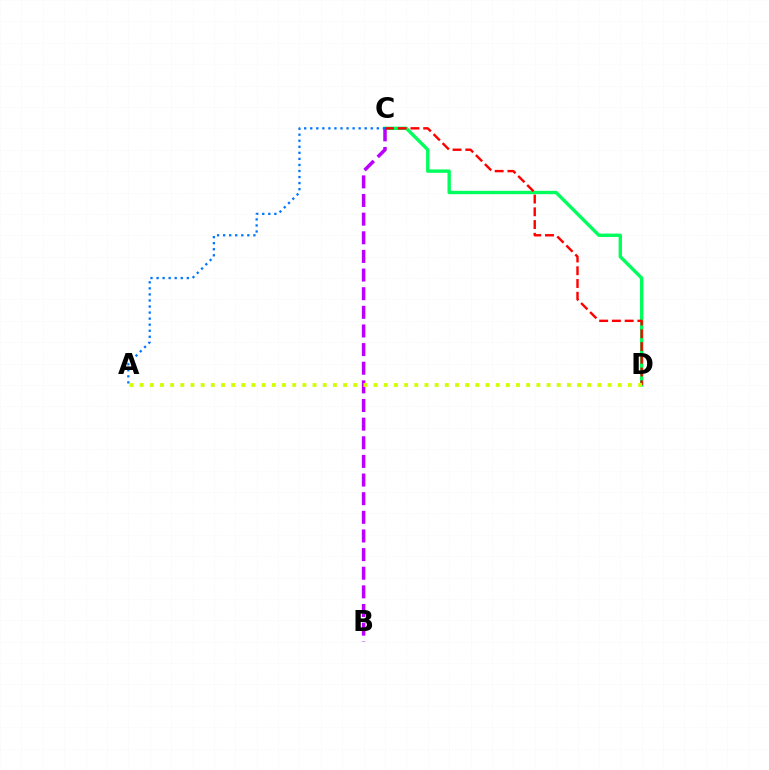{('C', 'D'): [{'color': '#00ff5c', 'line_style': 'solid', 'thickness': 2.43}, {'color': '#ff0000', 'line_style': 'dashed', 'thickness': 1.73}], ('B', 'C'): [{'color': '#b900ff', 'line_style': 'dashed', 'thickness': 2.53}], ('A', 'C'): [{'color': '#0074ff', 'line_style': 'dotted', 'thickness': 1.64}], ('A', 'D'): [{'color': '#d1ff00', 'line_style': 'dotted', 'thickness': 2.76}]}